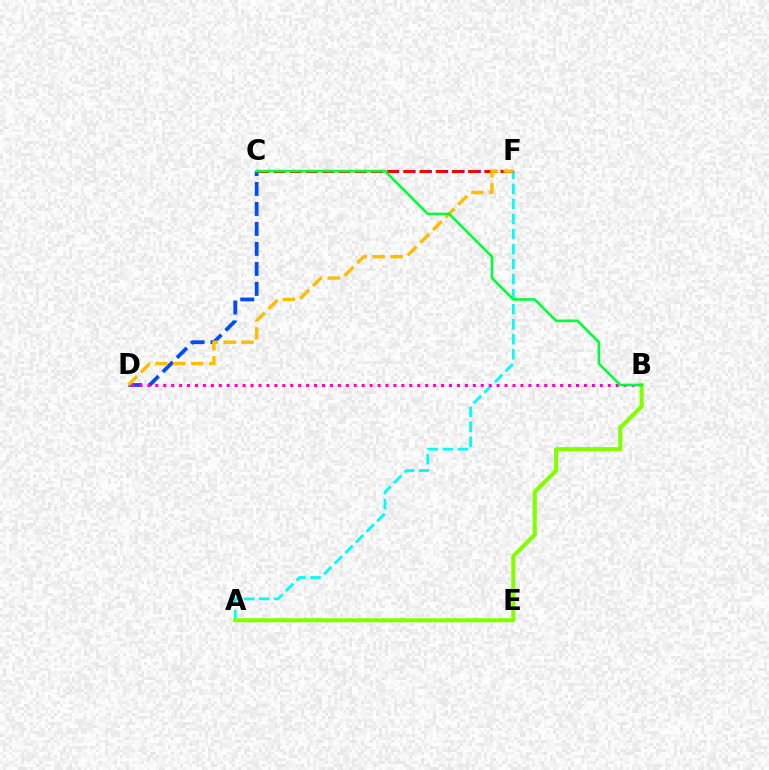{('C', 'D'): [{'color': '#004bff', 'line_style': 'dashed', 'thickness': 2.72}], ('A', 'F'): [{'color': '#00fff6', 'line_style': 'dashed', 'thickness': 2.04}], ('C', 'F'): [{'color': '#7200ff', 'line_style': 'dotted', 'thickness': 2.22}, {'color': '#ff0000', 'line_style': 'dashed', 'thickness': 2.2}], ('B', 'D'): [{'color': '#ff00cf', 'line_style': 'dotted', 'thickness': 2.16}], ('D', 'F'): [{'color': '#ffbd00', 'line_style': 'dashed', 'thickness': 2.43}], ('A', 'B'): [{'color': '#84ff00', 'line_style': 'solid', 'thickness': 2.97}], ('B', 'C'): [{'color': '#00ff39', 'line_style': 'solid', 'thickness': 1.87}]}